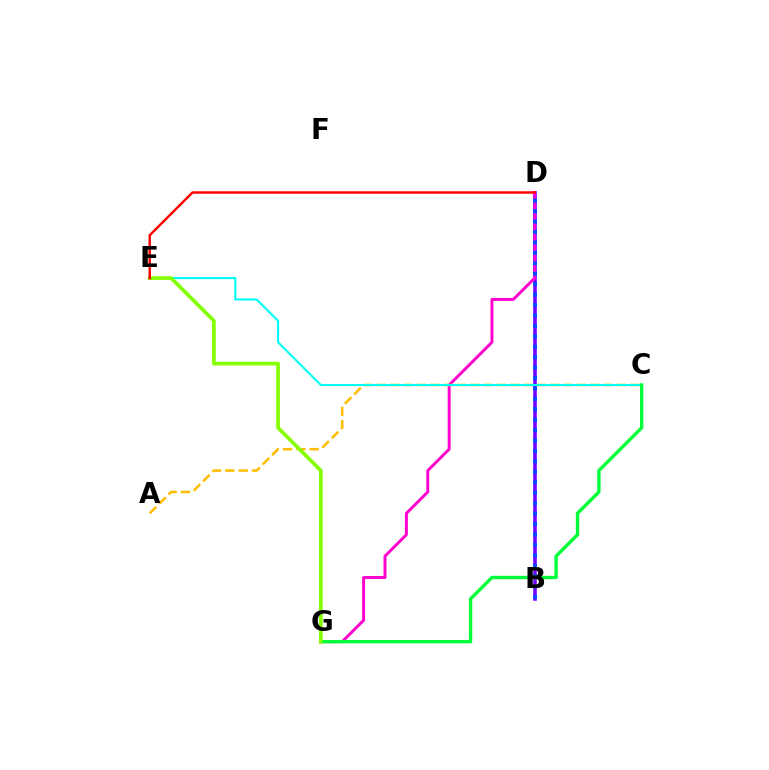{('B', 'D'): [{'color': '#7200ff', 'line_style': 'solid', 'thickness': 2.54}, {'color': '#004bff', 'line_style': 'dotted', 'thickness': 2.83}], ('D', 'G'): [{'color': '#ff00cf', 'line_style': 'solid', 'thickness': 2.12}], ('A', 'C'): [{'color': '#ffbd00', 'line_style': 'dashed', 'thickness': 1.81}], ('C', 'E'): [{'color': '#00fff6', 'line_style': 'solid', 'thickness': 1.52}], ('C', 'G'): [{'color': '#00ff39', 'line_style': 'solid', 'thickness': 2.42}], ('E', 'G'): [{'color': '#84ff00', 'line_style': 'solid', 'thickness': 2.65}], ('D', 'E'): [{'color': '#ff0000', 'line_style': 'solid', 'thickness': 1.76}]}